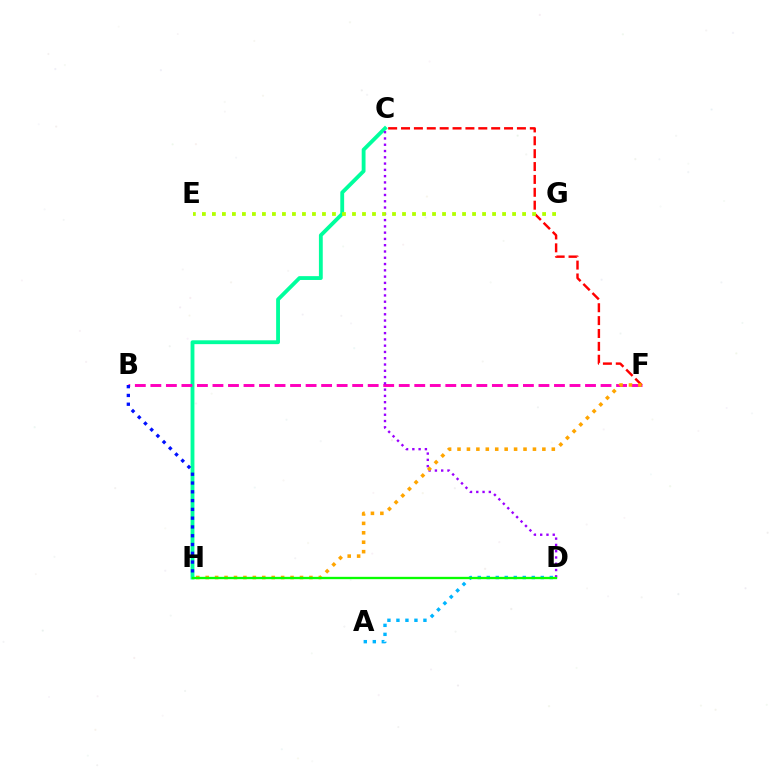{('C', 'H'): [{'color': '#00ff9d', 'line_style': 'solid', 'thickness': 2.76}], ('B', 'F'): [{'color': '#ff00bd', 'line_style': 'dashed', 'thickness': 2.11}], ('C', 'F'): [{'color': '#ff0000', 'line_style': 'dashed', 'thickness': 1.75}], ('C', 'D'): [{'color': '#9b00ff', 'line_style': 'dotted', 'thickness': 1.71}], ('F', 'H'): [{'color': '#ffa500', 'line_style': 'dotted', 'thickness': 2.56}], ('A', 'D'): [{'color': '#00b5ff', 'line_style': 'dotted', 'thickness': 2.45}], ('D', 'H'): [{'color': '#08ff00', 'line_style': 'solid', 'thickness': 1.67}], ('B', 'H'): [{'color': '#0010ff', 'line_style': 'dotted', 'thickness': 2.39}], ('E', 'G'): [{'color': '#b3ff00', 'line_style': 'dotted', 'thickness': 2.72}]}